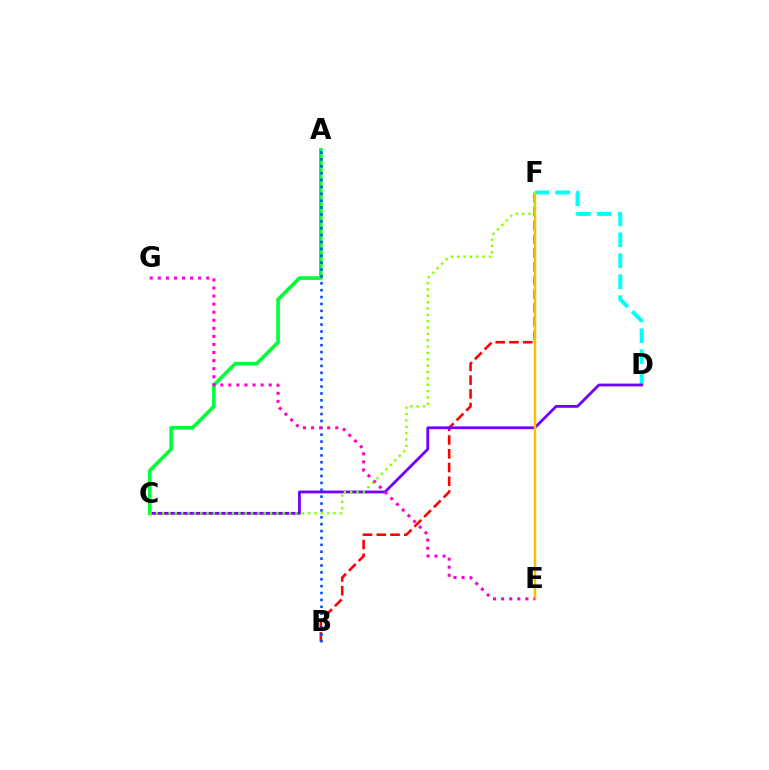{('B', 'F'): [{'color': '#ff0000', 'line_style': 'dashed', 'thickness': 1.87}], ('D', 'F'): [{'color': '#00fff6', 'line_style': 'dashed', 'thickness': 2.85}], ('C', 'D'): [{'color': '#7200ff', 'line_style': 'solid', 'thickness': 2.02}], ('A', 'C'): [{'color': '#00ff39', 'line_style': 'solid', 'thickness': 2.61}], ('E', 'F'): [{'color': '#ffbd00', 'line_style': 'solid', 'thickness': 1.76}], ('A', 'B'): [{'color': '#004bff', 'line_style': 'dotted', 'thickness': 1.87}], ('E', 'G'): [{'color': '#ff00cf', 'line_style': 'dotted', 'thickness': 2.19}], ('C', 'F'): [{'color': '#84ff00', 'line_style': 'dotted', 'thickness': 1.72}]}